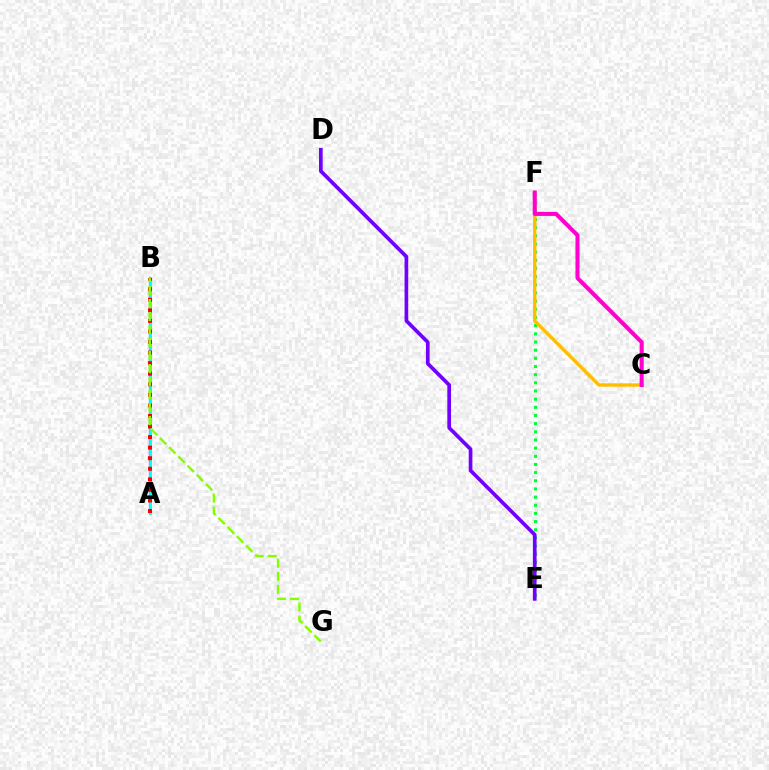{('E', 'F'): [{'color': '#00ff39', 'line_style': 'dotted', 'thickness': 2.22}], ('D', 'E'): [{'color': '#7200ff', 'line_style': 'solid', 'thickness': 2.66}], ('A', 'B'): [{'color': '#004bff', 'line_style': 'solid', 'thickness': 1.59}, {'color': '#00fff6', 'line_style': 'solid', 'thickness': 2.08}, {'color': '#ff0000', 'line_style': 'dotted', 'thickness': 2.87}], ('B', 'G'): [{'color': '#84ff00', 'line_style': 'dashed', 'thickness': 1.77}], ('C', 'F'): [{'color': '#ffbd00', 'line_style': 'solid', 'thickness': 2.43}, {'color': '#ff00cf', 'line_style': 'solid', 'thickness': 2.93}]}